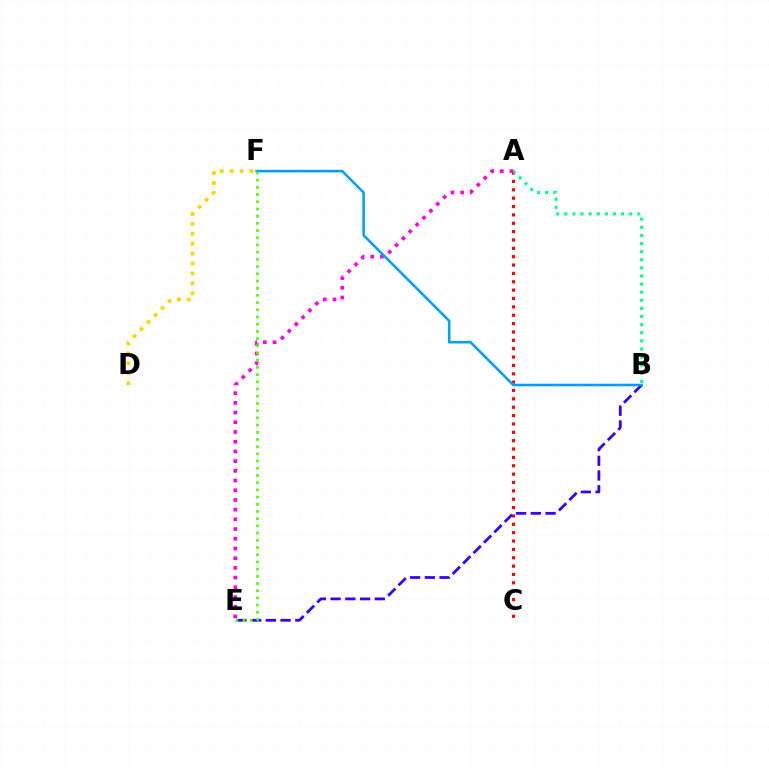{('D', 'F'): [{'color': '#ffd500', 'line_style': 'dotted', 'thickness': 2.7}], ('A', 'C'): [{'color': '#ff0000', 'line_style': 'dotted', 'thickness': 2.27}], ('A', 'B'): [{'color': '#00ff86', 'line_style': 'dotted', 'thickness': 2.21}], ('B', 'E'): [{'color': '#3700ff', 'line_style': 'dashed', 'thickness': 2.0}], ('A', 'E'): [{'color': '#ff00ed', 'line_style': 'dotted', 'thickness': 2.64}], ('B', 'F'): [{'color': '#009eff', 'line_style': 'solid', 'thickness': 1.84}], ('E', 'F'): [{'color': '#4fff00', 'line_style': 'dotted', 'thickness': 1.96}]}